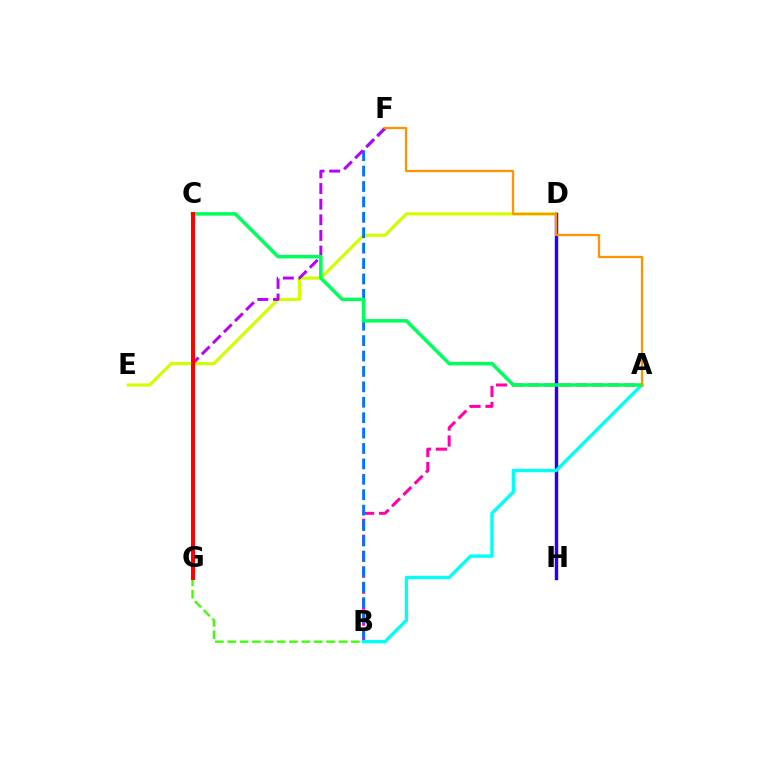{('D', 'E'): [{'color': '#d1ff00', 'line_style': 'solid', 'thickness': 2.28}], ('A', 'B'): [{'color': '#ff00ac', 'line_style': 'dashed', 'thickness': 2.17}, {'color': '#00fff6', 'line_style': 'solid', 'thickness': 2.41}], ('B', 'F'): [{'color': '#0074ff', 'line_style': 'dashed', 'thickness': 2.09}], ('D', 'H'): [{'color': '#2500ff', 'line_style': 'solid', 'thickness': 2.45}], ('F', 'G'): [{'color': '#b900ff', 'line_style': 'dashed', 'thickness': 2.12}], ('A', 'C'): [{'color': '#00ff5c', 'line_style': 'solid', 'thickness': 2.52}], ('B', 'G'): [{'color': '#3dff00', 'line_style': 'dashed', 'thickness': 1.68}], ('C', 'G'): [{'color': '#ff0000', 'line_style': 'solid', 'thickness': 2.89}], ('A', 'F'): [{'color': '#ff9400', 'line_style': 'solid', 'thickness': 1.63}]}